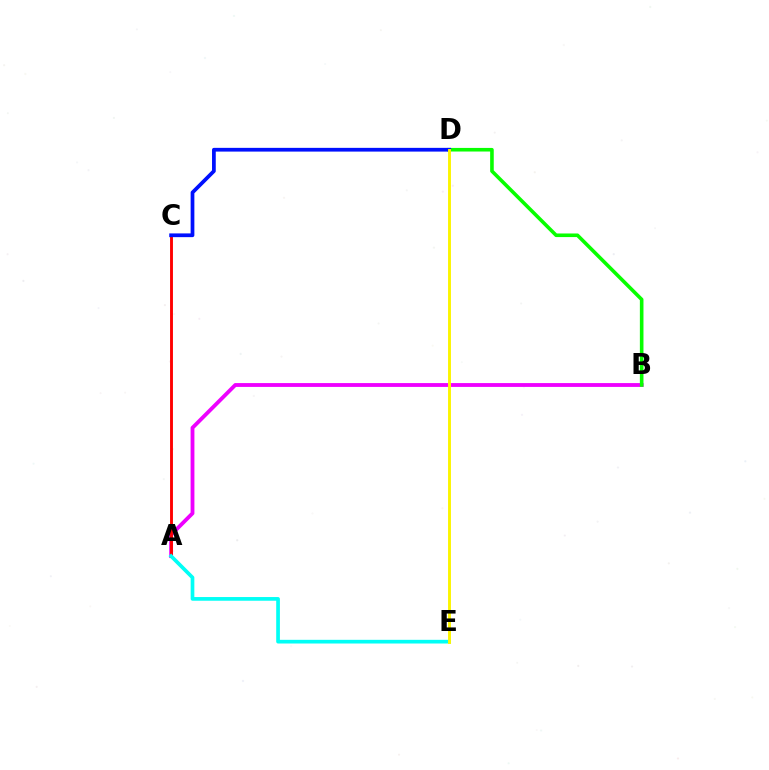{('A', 'B'): [{'color': '#ee00ff', 'line_style': 'solid', 'thickness': 2.76}], ('B', 'D'): [{'color': '#08ff00', 'line_style': 'solid', 'thickness': 2.59}], ('A', 'C'): [{'color': '#ff0000', 'line_style': 'solid', 'thickness': 2.08}], ('A', 'E'): [{'color': '#00fff6', 'line_style': 'solid', 'thickness': 2.66}], ('C', 'D'): [{'color': '#0010ff', 'line_style': 'solid', 'thickness': 2.69}], ('D', 'E'): [{'color': '#fcf500', 'line_style': 'solid', 'thickness': 2.1}]}